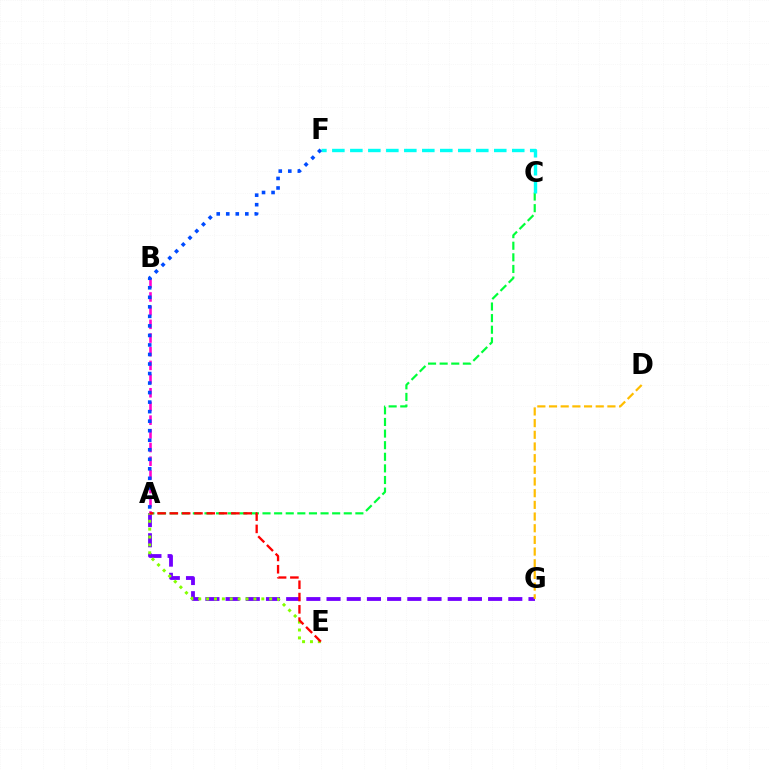{('A', 'G'): [{'color': '#7200ff', 'line_style': 'dashed', 'thickness': 2.74}], ('A', 'C'): [{'color': '#00ff39', 'line_style': 'dashed', 'thickness': 1.58}], ('C', 'F'): [{'color': '#00fff6', 'line_style': 'dashed', 'thickness': 2.44}], ('D', 'G'): [{'color': '#ffbd00', 'line_style': 'dashed', 'thickness': 1.59}], ('A', 'E'): [{'color': '#84ff00', 'line_style': 'dotted', 'thickness': 2.14}, {'color': '#ff0000', 'line_style': 'dashed', 'thickness': 1.67}], ('A', 'B'): [{'color': '#ff00cf', 'line_style': 'dashed', 'thickness': 1.86}], ('A', 'F'): [{'color': '#004bff', 'line_style': 'dotted', 'thickness': 2.59}]}